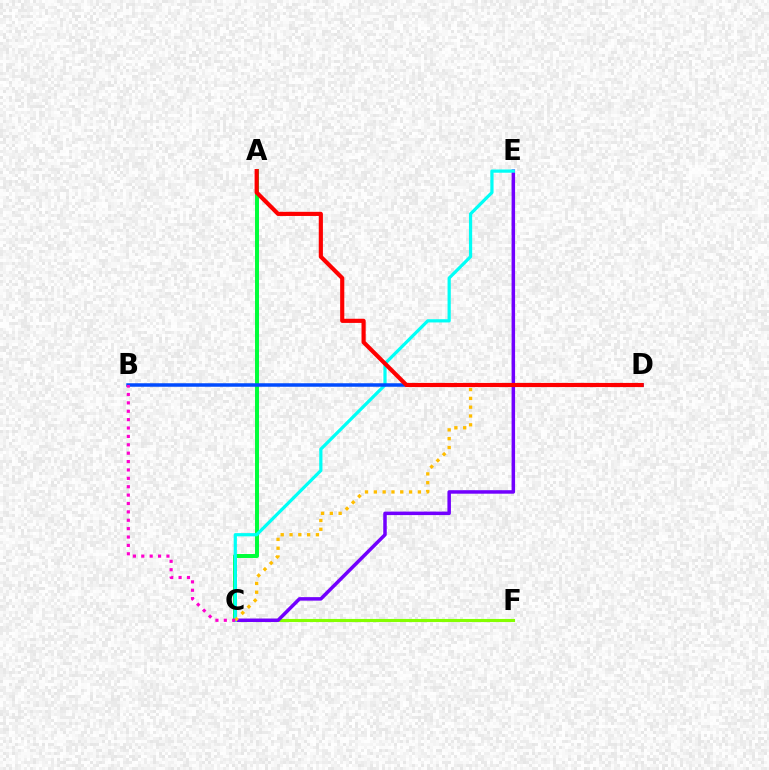{('C', 'F'): [{'color': '#84ff00', 'line_style': 'solid', 'thickness': 2.24}], ('A', 'C'): [{'color': '#00ff39', 'line_style': 'solid', 'thickness': 2.85}], ('C', 'E'): [{'color': '#7200ff', 'line_style': 'solid', 'thickness': 2.52}, {'color': '#00fff6', 'line_style': 'solid', 'thickness': 2.32}], ('C', 'D'): [{'color': '#ffbd00', 'line_style': 'dotted', 'thickness': 2.39}], ('B', 'D'): [{'color': '#004bff', 'line_style': 'solid', 'thickness': 2.52}], ('A', 'D'): [{'color': '#ff0000', 'line_style': 'solid', 'thickness': 2.99}], ('B', 'C'): [{'color': '#ff00cf', 'line_style': 'dotted', 'thickness': 2.28}]}